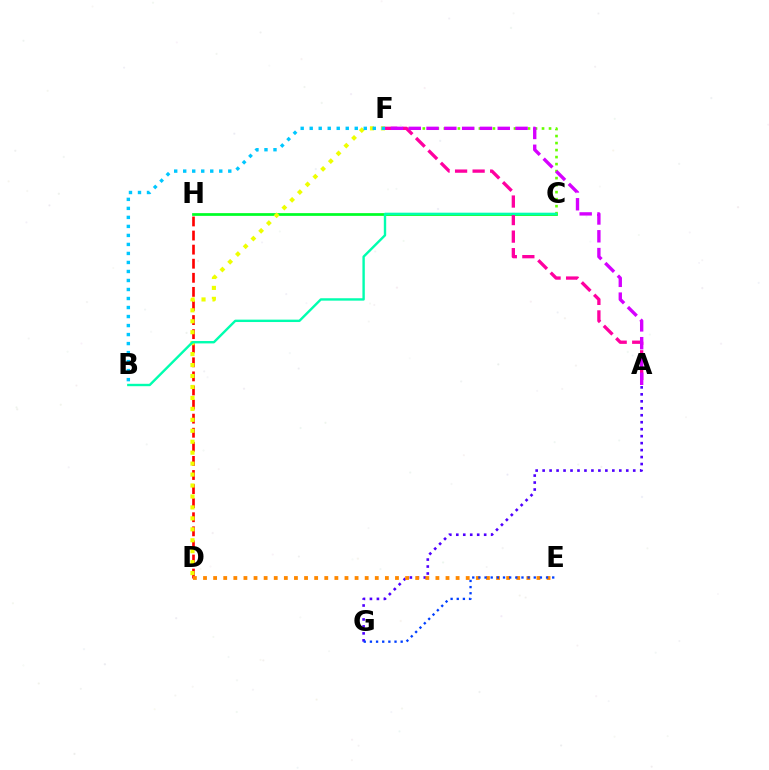{('C', 'H'): [{'color': '#00ff27', 'line_style': 'solid', 'thickness': 1.97}], ('D', 'H'): [{'color': '#ff0000', 'line_style': 'dashed', 'thickness': 1.91}], ('C', 'F'): [{'color': '#66ff00', 'line_style': 'dotted', 'thickness': 1.9}], ('A', 'F'): [{'color': '#ff00a0', 'line_style': 'dashed', 'thickness': 2.38}, {'color': '#d600ff', 'line_style': 'dashed', 'thickness': 2.42}], ('A', 'G'): [{'color': '#4f00ff', 'line_style': 'dotted', 'thickness': 1.89}], ('D', 'E'): [{'color': '#ff8800', 'line_style': 'dotted', 'thickness': 2.75}], ('D', 'F'): [{'color': '#eeff00', 'line_style': 'dotted', 'thickness': 2.98}], ('E', 'G'): [{'color': '#003fff', 'line_style': 'dotted', 'thickness': 1.67}], ('B', 'C'): [{'color': '#00ffaf', 'line_style': 'solid', 'thickness': 1.72}], ('B', 'F'): [{'color': '#00c7ff', 'line_style': 'dotted', 'thickness': 2.45}]}